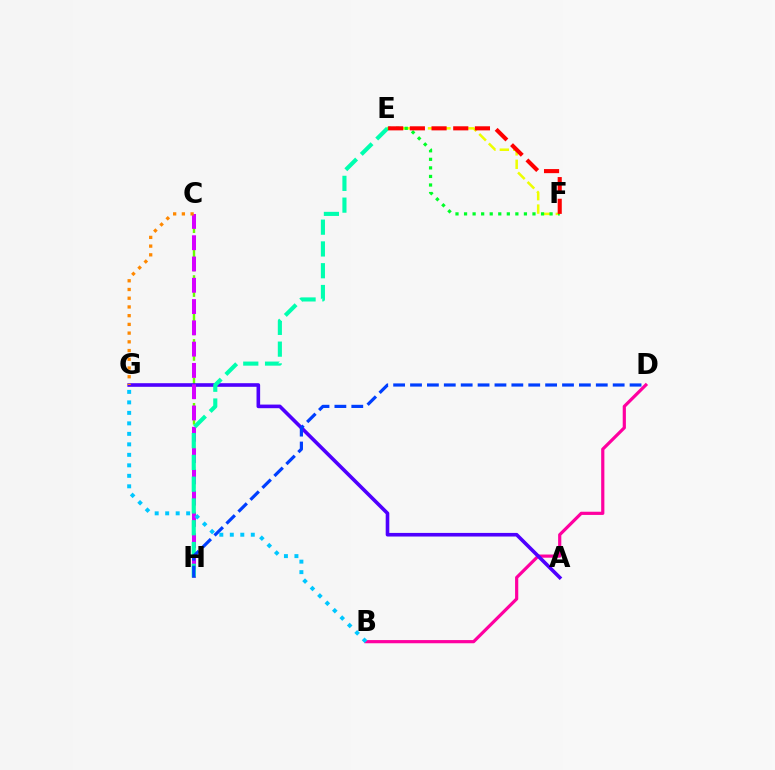{('C', 'H'): [{'color': '#66ff00', 'line_style': 'dashed', 'thickness': 1.74}, {'color': '#d600ff', 'line_style': 'dashed', 'thickness': 2.89}], ('B', 'D'): [{'color': '#ff00a0', 'line_style': 'solid', 'thickness': 2.3}], ('A', 'G'): [{'color': '#4f00ff', 'line_style': 'solid', 'thickness': 2.6}], ('E', 'H'): [{'color': '#00ffaf', 'line_style': 'dashed', 'thickness': 2.96}], ('D', 'H'): [{'color': '#003fff', 'line_style': 'dashed', 'thickness': 2.29}], ('B', 'G'): [{'color': '#00c7ff', 'line_style': 'dotted', 'thickness': 2.85}], ('E', 'F'): [{'color': '#eeff00', 'line_style': 'dashed', 'thickness': 1.83}, {'color': '#00ff27', 'line_style': 'dotted', 'thickness': 2.32}, {'color': '#ff0000', 'line_style': 'dashed', 'thickness': 2.95}], ('C', 'G'): [{'color': '#ff8800', 'line_style': 'dotted', 'thickness': 2.37}]}